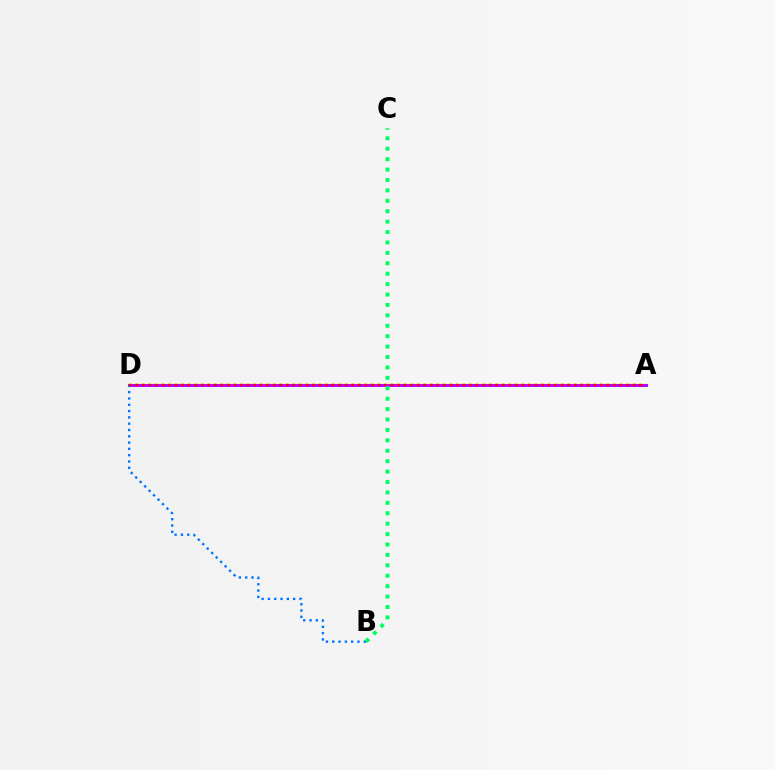{('A', 'D'): [{'color': '#d1ff00', 'line_style': 'solid', 'thickness': 1.8}, {'color': '#b900ff', 'line_style': 'solid', 'thickness': 2.12}, {'color': '#ff0000', 'line_style': 'dotted', 'thickness': 1.78}], ('B', 'D'): [{'color': '#0074ff', 'line_style': 'dotted', 'thickness': 1.71}], ('B', 'C'): [{'color': '#00ff5c', 'line_style': 'dotted', 'thickness': 2.83}]}